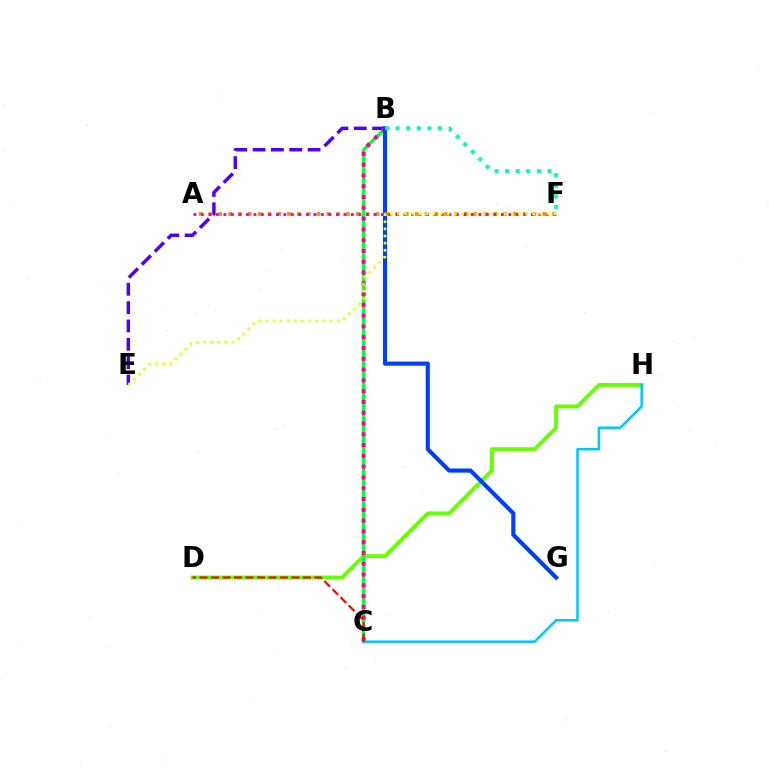{('D', 'H'): [{'color': '#66ff00', 'line_style': 'solid', 'thickness': 2.79}], ('B', 'C'): [{'color': '#00ff27', 'line_style': 'solid', 'thickness': 2.22}, {'color': '#ff00a0', 'line_style': 'dotted', 'thickness': 2.93}], ('B', 'E'): [{'color': '#4f00ff', 'line_style': 'dashed', 'thickness': 2.49}], ('C', 'H'): [{'color': '#00c7ff', 'line_style': 'solid', 'thickness': 1.81}], ('B', 'G'): [{'color': '#003fff', 'line_style': 'solid', 'thickness': 2.98}], ('A', 'F'): [{'color': '#ff8800', 'line_style': 'dotted', 'thickness': 2.67}, {'color': '#d600ff', 'line_style': 'dotted', 'thickness': 2.04}], ('E', 'F'): [{'color': '#eeff00', 'line_style': 'dotted', 'thickness': 1.93}], ('B', 'F'): [{'color': '#00ffaf', 'line_style': 'dotted', 'thickness': 2.88}], ('C', 'D'): [{'color': '#ff0000', 'line_style': 'dashed', 'thickness': 1.56}]}